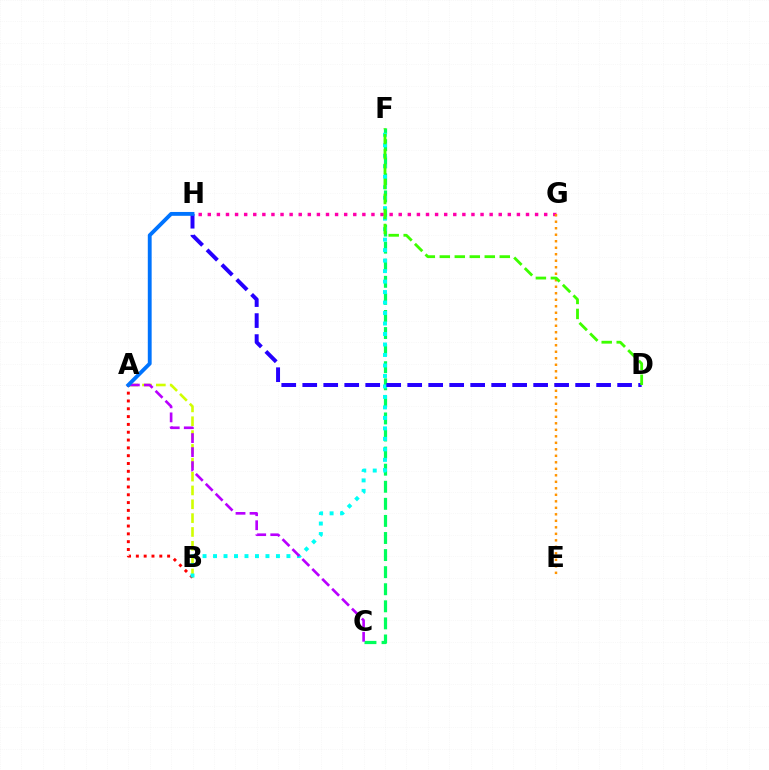{('A', 'B'): [{'color': '#d1ff00', 'line_style': 'dashed', 'thickness': 1.88}, {'color': '#ff0000', 'line_style': 'dotted', 'thickness': 2.12}], ('C', 'F'): [{'color': '#00ff5c', 'line_style': 'dashed', 'thickness': 2.32}], ('B', 'F'): [{'color': '#00fff6', 'line_style': 'dotted', 'thickness': 2.85}], ('A', 'C'): [{'color': '#b900ff', 'line_style': 'dashed', 'thickness': 1.91}], ('G', 'H'): [{'color': '#ff00ac', 'line_style': 'dotted', 'thickness': 2.47}], ('E', 'G'): [{'color': '#ff9400', 'line_style': 'dotted', 'thickness': 1.77}], ('D', 'H'): [{'color': '#2500ff', 'line_style': 'dashed', 'thickness': 2.85}], ('D', 'F'): [{'color': '#3dff00', 'line_style': 'dashed', 'thickness': 2.04}], ('A', 'H'): [{'color': '#0074ff', 'line_style': 'solid', 'thickness': 2.77}]}